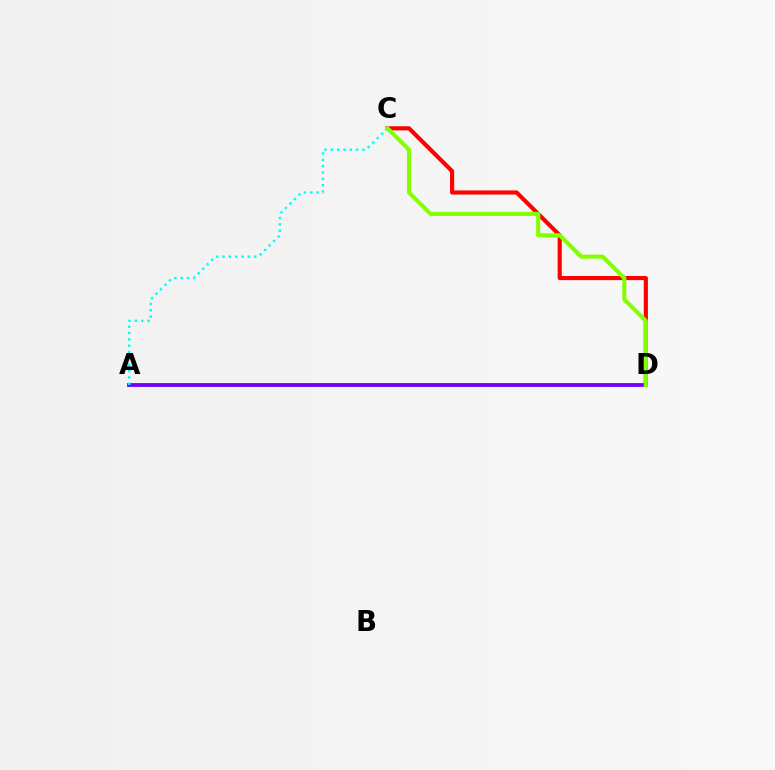{('A', 'D'): [{'color': '#7200ff', 'line_style': 'solid', 'thickness': 2.75}], ('C', 'D'): [{'color': '#ff0000', 'line_style': 'solid', 'thickness': 2.98}, {'color': '#84ff00', 'line_style': 'solid', 'thickness': 2.95}], ('A', 'C'): [{'color': '#00fff6', 'line_style': 'dotted', 'thickness': 1.72}]}